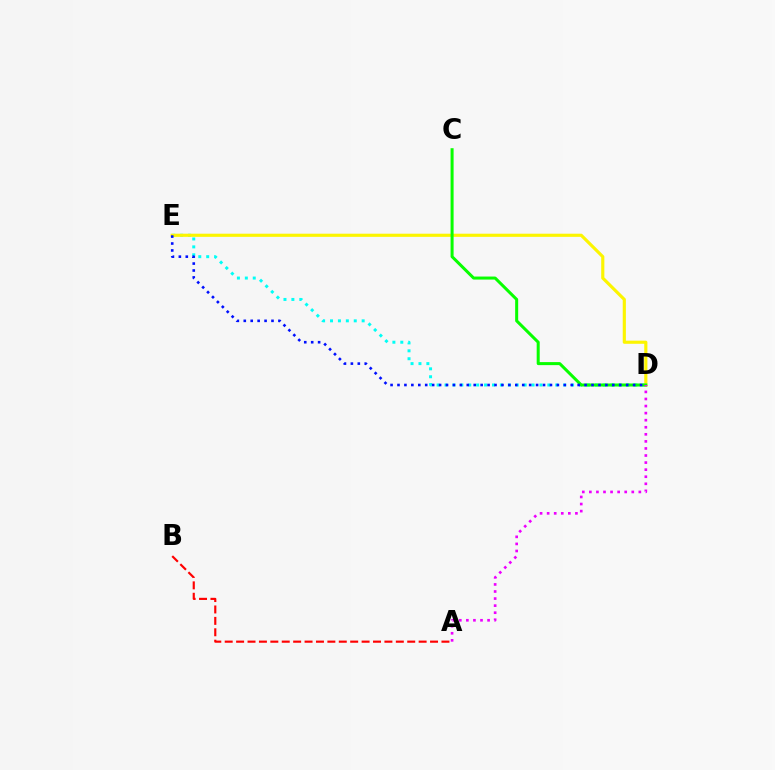{('D', 'E'): [{'color': '#00fff6', 'line_style': 'dotted', 'thickness': 2.15}, {'color': '#fcf500', 'line_style': 'solid', 'thickness': 2.27}, {'color': '#0010ff', 'line_style': 'dotted', 'thickness': 1.88}], ('A', 'B'): [{'color': '#ff0000', 'line_style': 'dashed', 'thickness': 1.55}], ('C', 'D'): [{'color': '#08ff00', 'line_style': 'solid', 'thickness': 2.17}], ('A', 'D'): [{'color': '#ee00ff', 'line_style': 'dotted', 'thickness': 1.92}]}